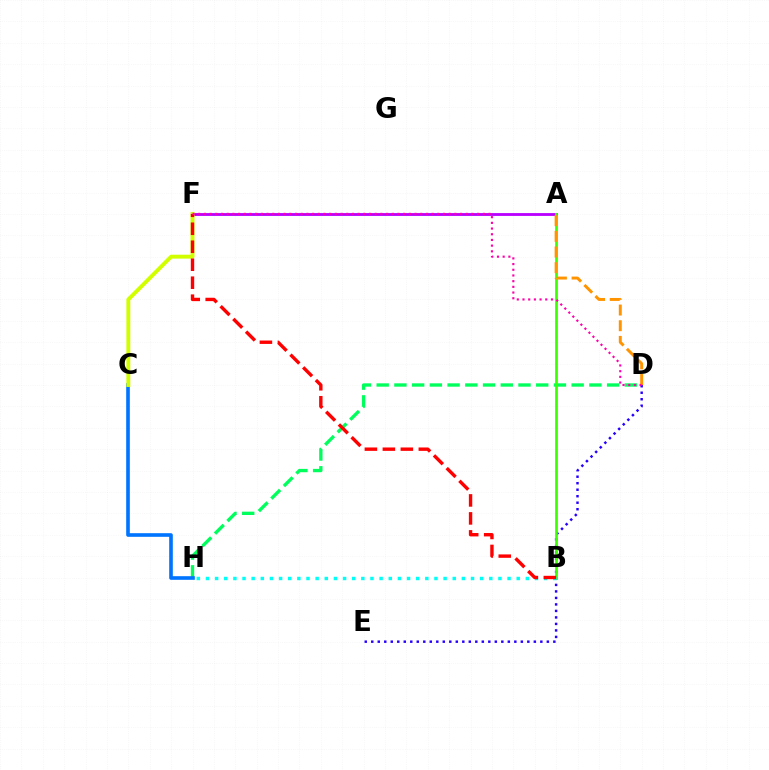{('D', 'H'): [{'color': '#00ff5c', 'line_style': 'dashed', 'thickness': 2.41}], ('A', 'F'): [{'color': '#b900ff', 'line_style': 'solid', 'thickness': 2.04}], ('C', 'H'): [{'color': '#0074ff', 'line_style': 'solid', 'thickness': 2.61}], ('D', 'E'): [{'color': '#2500ff', 'line_style': 'dotted', 'thickness': 1.77}], ('A', 'B'): [{'color': '#3dff00', 'line_style': 'solid', 'thickness': 1.94}], ('C', 'F'): [{'color': '#d1ff00', 'line_style': 'solid', 'thickness': 2.82}], ('B', 'H'): [{'color': '#00fff6', 'line_style': 'dotted', 'thickness': 2.48}], ('B', 'F'): [{'color': '#ff0000', 'line_style': 'dashed', 'thickness': 2.44}], ('A', 'D'): [{'color': '#ff9400', 'line_style': 'dashed', 'thickness': 2.13}], ('D', 'F'): [{'color': '#ff00ac', 'line_style': 'dotted', 'thickness': 1.55}]}